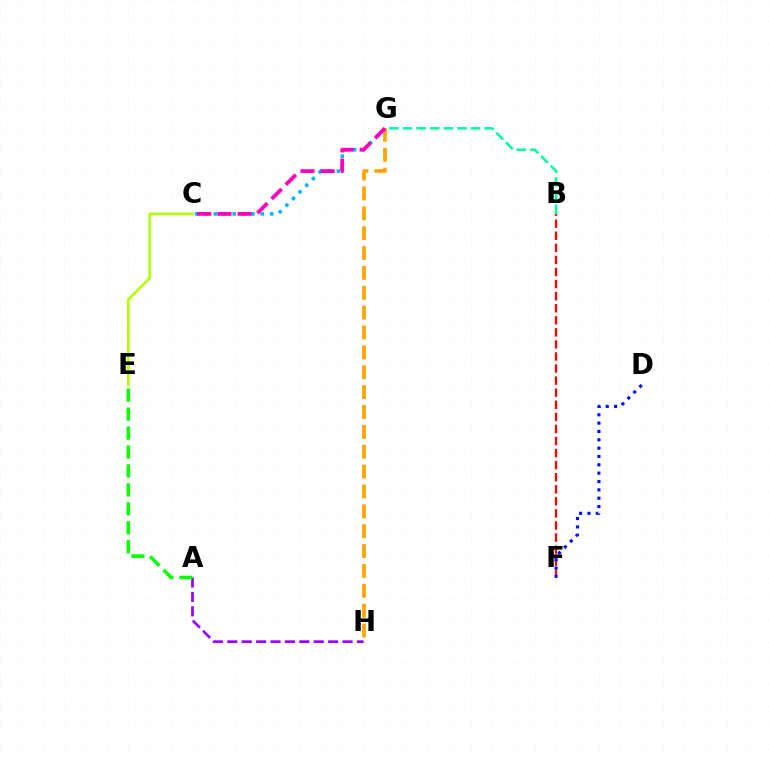{('A', 'H'): [{'color': '#9b00ff', 'line_style': 'dashed', 'thickness': 1.96}], ('C', 'G'): [{'color': '#00b5ff', 'line_style': 'dotted', 'thickness': 2.55}, {'color': '#ff00bd', 'line_style': 'dashed', 'thickness': 2.74}], ('A', 'E'): [{'color': '#08ff00', 'line_style': 'dashed', 'thickness': 2.57}], ('C', 'E'): [{'color': '#b3ff00', 'line_style': 'solid', 'thickness': 1.92}], ('B', 'F'): [{'color': '#ff0000', 'line_style': 'dashed', 'thickness': 1.64}], ('B', 'G'): [{'color': '#00ff9d', 'line_style': 'dashed', 'thickness': 1.85}], ('G', 'H'): [{'color': '#ffa500', 'line_style': 'dashed', 'thickness': 2.7}], ('D', 'F'): [{'color': '#0010ff', 'line_style': 'dotted', 'thickness': 2.27}]}